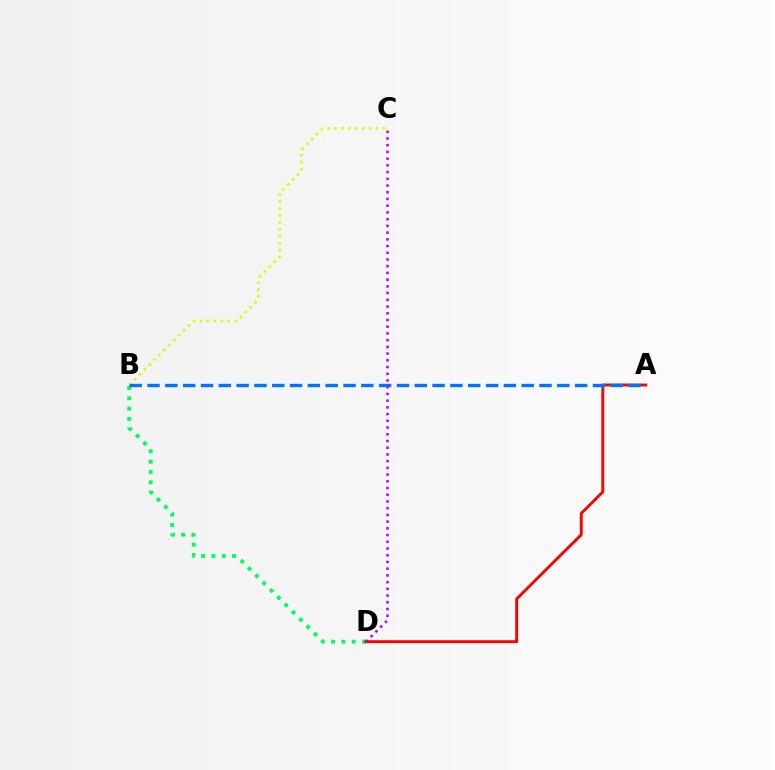{('B', 'D'): [{'color': '#00ff5c', 'line_style': 'dotted', 'thickness': 2.81}], ('B', 'C'): [{'color': '#d1ff00', 'line_style': 'dotted', 'thickness': 1.88}], ('A', 'D'): [{'color': '#ff0000', 'line_style': 'solid', 'thickness': 2.09}], ('A', 'B'): [{'color': '#0074ff', 'line_style': 'dashed', 'thickness': 2.42}], ('C', 'D'): [{'color': '#b900ff', 'line_style': 'dotted', 'thickness': 1.83}]}